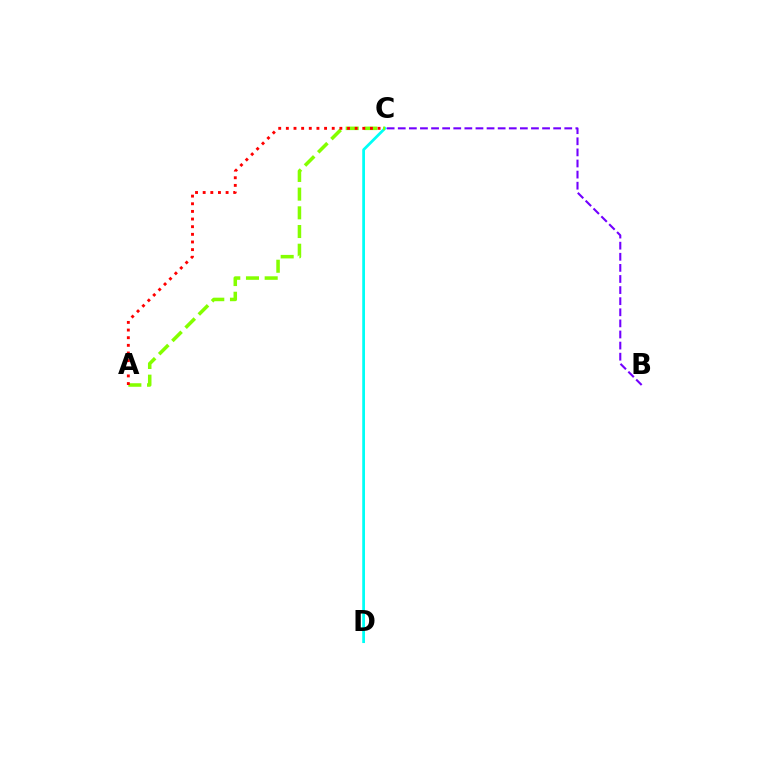{('C', 'D'): [{'color': '#00fff6', 'line_style': 'solid', 'thickness': 1.98}], ('B', 'C'): [{'color': '#7200ff', 'line_style': 'dashed', 'thickness': 1.51}], ('A', 'C'): [{'color': '#84ff00', 'line_style': 'dashed', 'thickness': 2.54}, {'color': '#ff0000', 'line_style': 'dotted', 'thickness': 2.08}]}